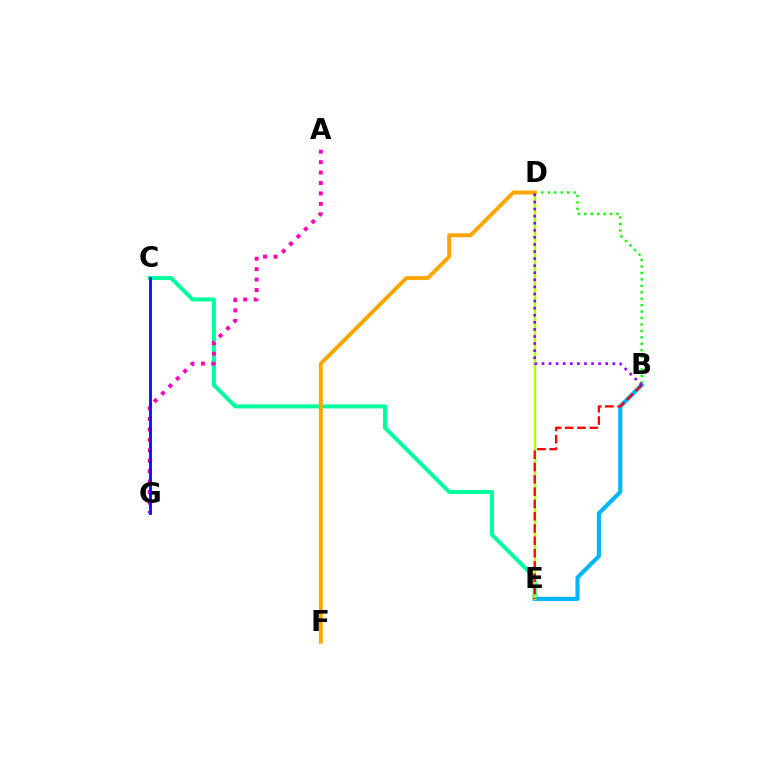{('C', 'E'): [{'color': '#00ff9d', 'line_style': 'solid', 'thickness': 2.9}], ('B', 'E'): [{'color': '#00b5ff', 'line_style': 'solid', 'thickness': 2.98}, {'color': '#ff0000', 'line_style': 'dashed', 'thickness': 1.67}], ('B', 'D'): [{'color': '#08ff00', 'line_style': 'dotted', 'thickness': 1.75}, {'color': '#9b00ff', 'line_style': 'dotted', 'thickness': 1.92}], ('D', 'E'): [{'color': '#b3ff00', 'line_style': 'solid', 'thickness': 1.72}], ('D', 'F'): [{'color': '#ffa500', 'line_style': 'solid', 'thickness': 2.84}], ('A', 'G'): [{'color': '#ff00bd', 'line_style': 'dotted', 'thickness': 2.84}], ('C', 'G'): [{'color': '#0010ff', 'line_style': 'solid', 'thickness': 2.03}]}